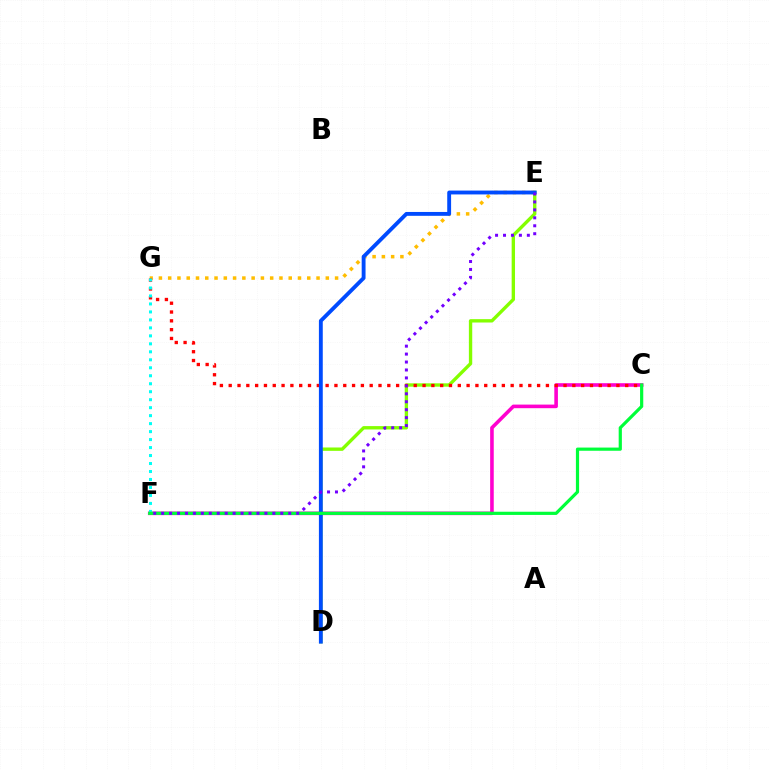{('E', 'G'): [{'color': '#ffbd00', 'line_style': 'dotted', 'thickness': 2.52}], ('D', 'E'): [{'color': '#84ff00', 'line_style': 'solid', 'thickness': 2.42}, {'color': '#004bff', 'line_style': 'solid', 'thickness': 2.78}], ('C', 'F'): [{'color': '#ff00cf', 'line_style': 'solid', 'thickness': 2.59}, {'color': '#00ff39', 'line_style': 'solid', 'thickness': 2.3}], ('C', 'G'): [{'color': '#ff0000', 'line_style': 'dotted', 'thickness': 2.39}], ('F', 'G'): [{'color': '#00fff6', 'line_style': 'dotted', 'thickness': 2.17}], ('E', 'F'): [{'color': '#7200ff', 'line_style': 'dotted', 'thickness': 2.16}]}